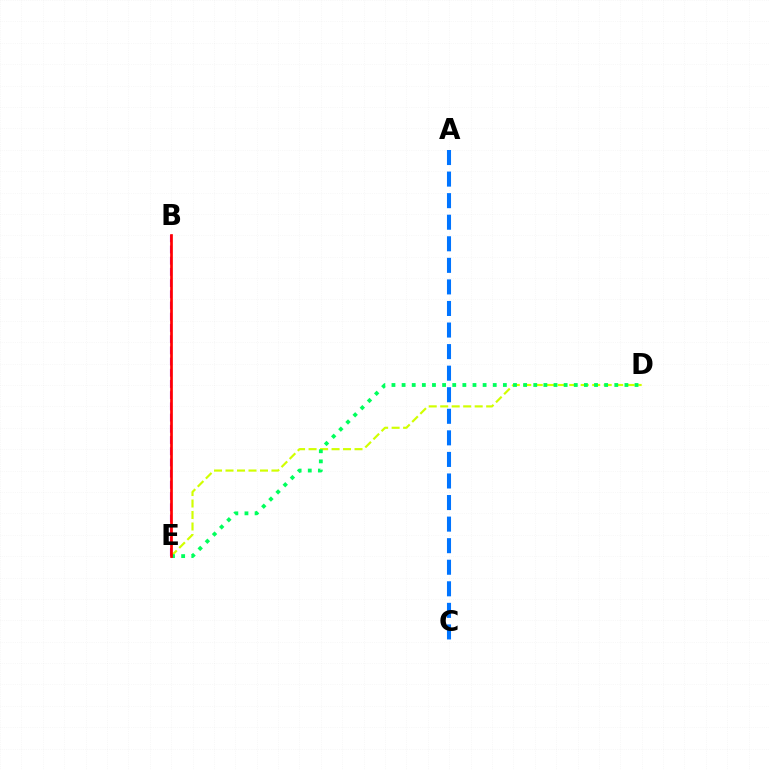{('B', 'E'): [{'color': '#b900ff', 'line_style': 'dashed', 'thickness': 1.52}, {'color': '#ff0000', 'line_style': 'solid', 'thickness': 1.93}], ('D', 'E'): [{'color': '#d1ff00', 'line_style': 'dashed', 'thickness': 1.56}, {'color': '#00ff5c', 'line_style': 'dotted', 'thickness': 2.75}], ('A', 'C'): [{'color': '#0074ff', 'line_style': 'dashed', 'thickness': 2.93}]}